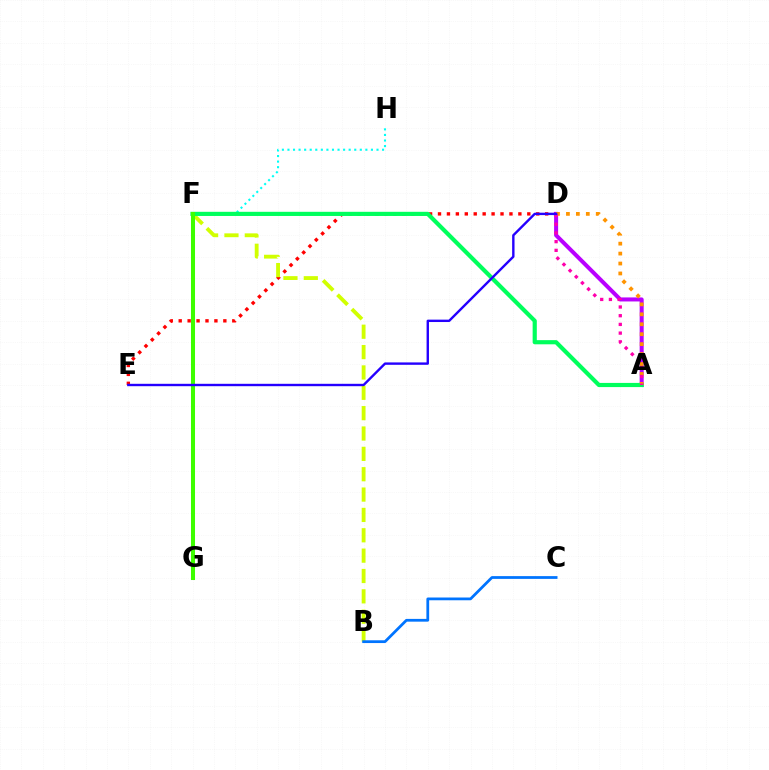{('D', 'E'): [{'color': '#ff0000', 'line_style': 'dotted', 'thickness': 2.43}, {'color': '#2500ff', 'line_style': 'solid', 'thickness': 1.72}], ('B', 'F'): [{'color': '#d1ff00', 'line_style': 'dashed', 'thickness': 2.77}], ('A', 'D'): [{'color': '#b900ff', 'line_style': 'solid', 'thickness': 2.9}, {'color': '#ff9400', 'line_style': 'dotted', 'thickness': 2.7}, {'color': '#ff00ac', 'line_style': 'dotted', 'thickness': 2.37}], ('F', 'H'): [{'color': '#00fff6', 'line_style': 'dotted', 'thickness': 1.51}], ('A', 'F'): [{'color': '#00ff5c', 'line_style': 'solid', 'thickness': 3.0}], ('F', 'G'): [{'color': '#3dff00', 'line_style': 'solid', 'thickness': 2.9}], ('B', 'C'): [{'color': '#0074ff', 'line_style': 'solid', 'thickness': 1.99}]}